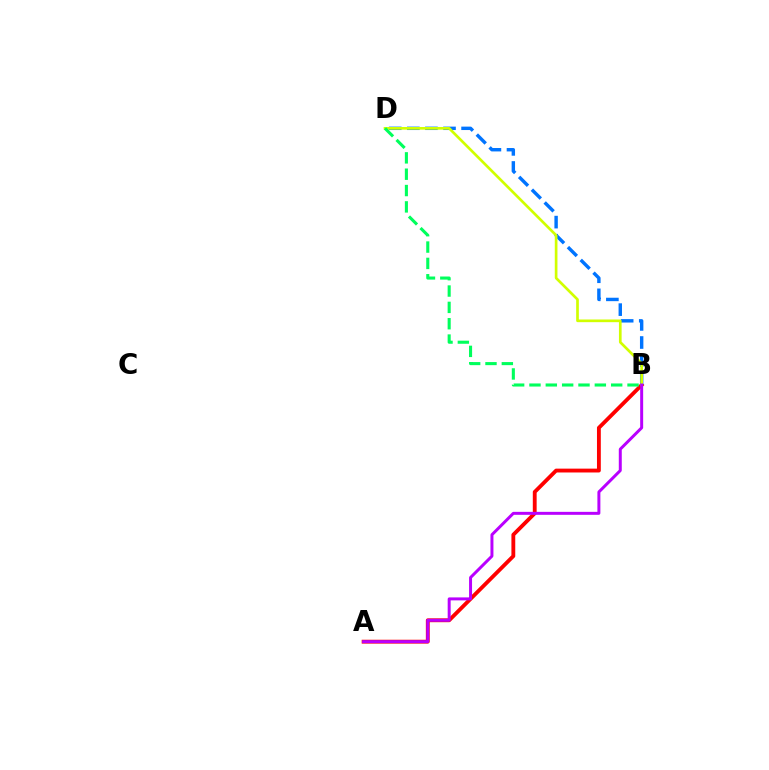{('A', 'B'): [{'color': '#ff0000', 'line_style': 'solid', 'thickness': 2.77}, {'color': '#b900ff', 'line_style': 'solid', 'thickness': 2.14}], ('B', 'D'): [{'color': '#0074ff', 'line_style': 'dashed', 'thickness': 2.46}, {'color': '#d1ff00', 'line_style': 'solid', 'thickness': 1.93}, {'color': '#00ff5c', 'line_style': 'dashed', 'thickness': 2.22}]}